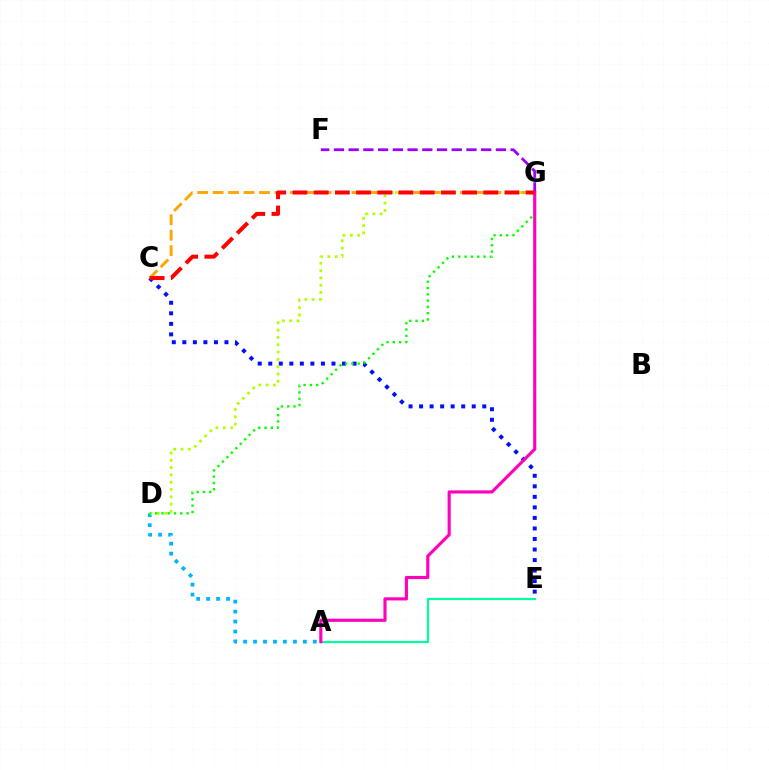{('F', 'G'): [{'color': '#9b00ff', 'line_style': 'dashed', 'thickness': 2.0}], ('C', 'E'): [{'color': '#0010ff', 'line_style': 'dotted', 'thickness': 2.86}], ('A', 'D'): [{'color': '#00b5ff', 'line_style': 'dotted', 'thickness': 2.71}], ('D', 'G'): [{'color': '#b3ff00', 'line_style': 'dotted', 'thickness': 1.99}, {'color': '#08ff00', 'line_style': 'dotted', 'thickness': 1.71}], ('C', 'G'): [{'color': '#ffa500', 'line_style': 'dashed', 'thickness': 2.1}, {'color': '#ff0000', 'line_style': 'dashed', 'thickness': 2.88}], ('A', 'E'): [{'color': '#00ff9d', 'line_style': 'solid', 'thickness': 1.57}], ('A', 'G'): [{'color': '#ff00bd', 'line_style': 'solid', 'thickness': 2.26}]}